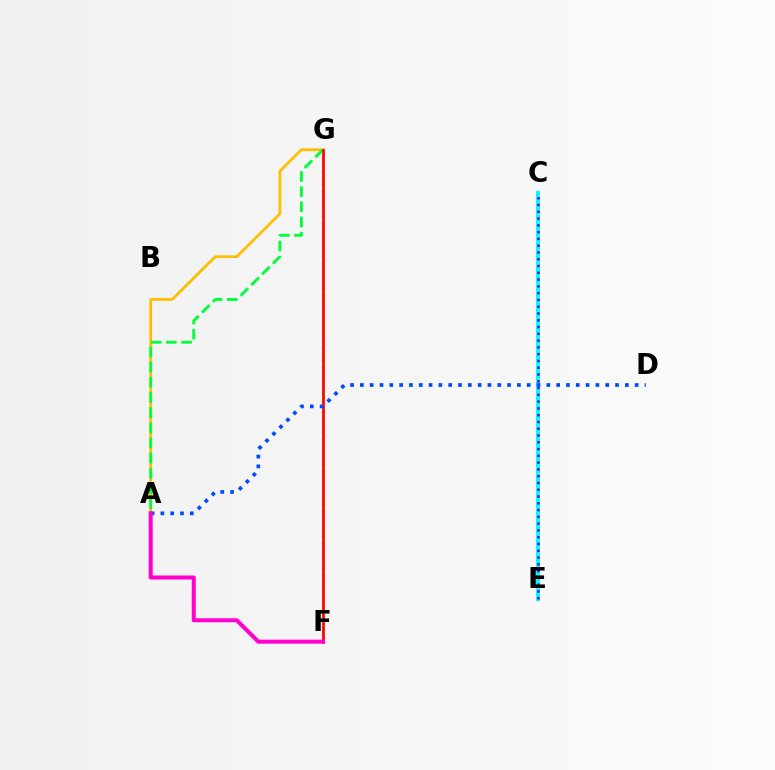{('A', 'G'): [{'color': '#ffbd00', 'line_style': 'solid', 'thickness': 1.97}, {'color': '#00ff39', 'line_style': 'dashed', 'thickness': 2.06}], ('F', 'G'): [{'color': '#84ff00', 'line_style': 'dotted', 'thickness': 1.77}, {'color': '#ff0000', 'line_style': 'solid', 'thickness': 1.94}], ('C', 'E'): [{'color': '#00fff6', 'line_style': 'solid', 'thickness': 2.86}, {'color': '#7200ff', 'line_style': 'dotted', 'thickness': 1.84}], ('A', 'D'): [{'color': '#004bff', 'line_style': 'dotted', 'thickness': 2.67}], ('A', 'F'): [{'color': '#ff00cf', 'line_style': 'solid', 'thickness': 2.89}]}